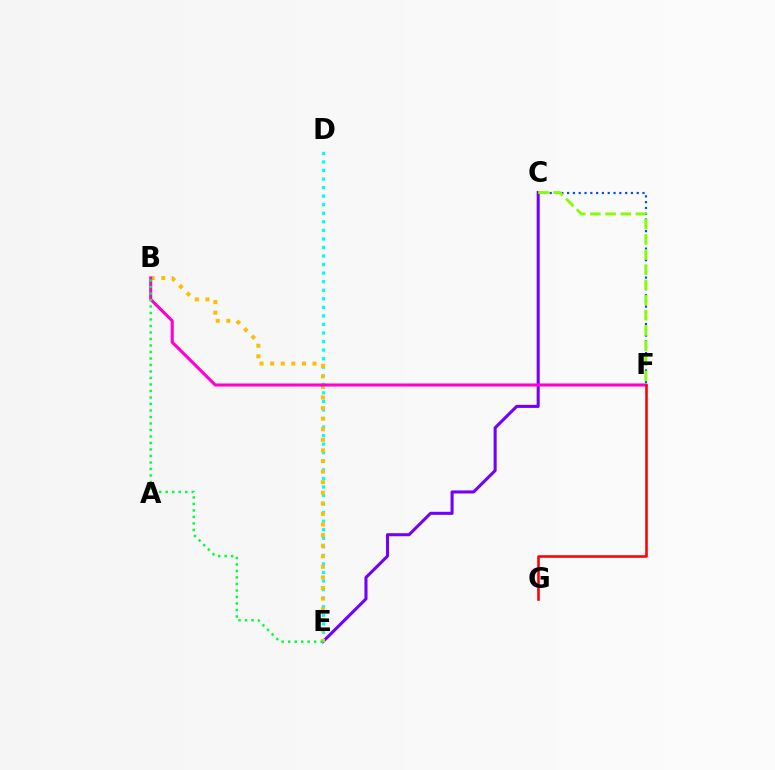{('C', 'E'): [{'color': '#7200ff', 'line_style': 'solid', 'thickness': 2.2}], ('C', 'F'): [{'color': '#004bff', 'line_style': 'dotted', 'thickness': 1.58}, {'color': '#84ff00', 'line_style': 'dashed', 'thickness': 2.06}], ('D', 'E'): [{'color': '#00fff6', 'line_style': 'dotted', 'thickness': 2.32}], ('B', 'E'): [{'color': '#ffbd00', 'line_style': 'dotted', 'thickness': 2.88}, {'color': '#00ff39', 'line_style': 'dotted', 'thickness': 1.77}], ('B', 'F'): [{'color': '#ff00cf', 'line_style': 'solid', 'thickness': 2.21}], ('F', 'G'): [{'color': '#ff0000', 'line_style': 'solid', 'thickness': 1.85}]}